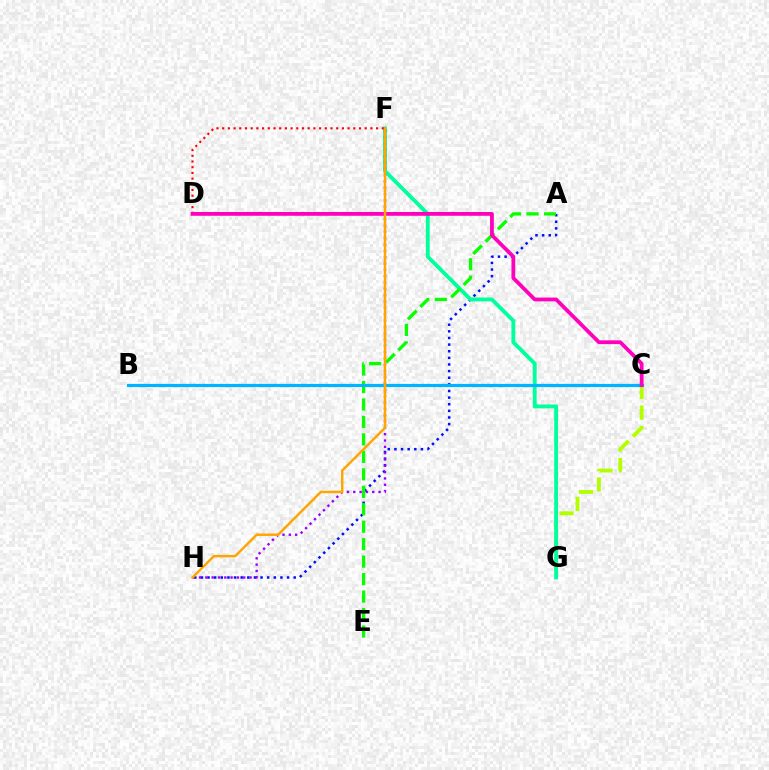{('A', 'H'): [{'color': '#0010ff', 'line_style': 'dotted', 'thickness': 1.8}], ('C', 'G'): [{'color': '#b3ff00', 'line_style': 'dashed', 'thickness': 2.77}], ('F', 'G'): [{'color': '#00ff9d', 'line_style': 'solid', 'thickness': 2.77}], ('D', 'F'): [{'color': '#ff0000', 'line_style': 'dotted', 'thickness': 1.55}], ('A', 'E'): [{'color': '#08ff00', 'line_style': 'dashed', 'thickness': 2.37}], ('F', 'H'): [{'color': '#9b00ff', 'line_style': 'dotted', 'thickness': 1.72}, {'color': '#ffa500', 'line_style': 'solid', 'thickness': 1.76}], ('B', 'C'): [{'color': '#00b5ff', 'line_style': 'solid', 'thickness': 2.31}], ('C', 'D'): [{'color': '#ff00bd', 'line_style': 'solid', 'thickness': 2.72}]}